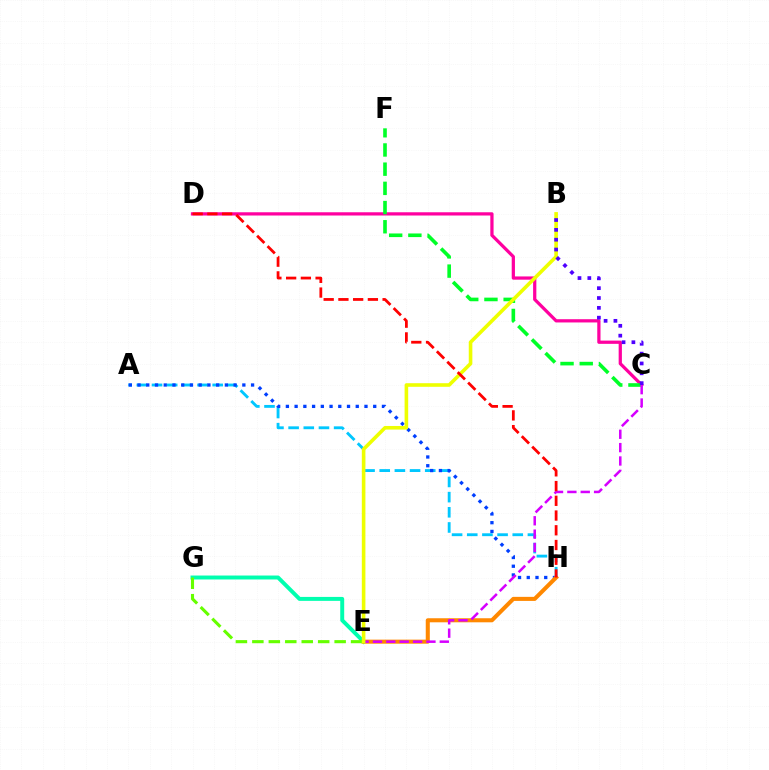{('C', 'D'): [{'color': '#ff00a0', 'line_style': 'solid', 'thickness': 2.33}], ('E', 'G'): [{'color': '#00ffaf', 'line_style': 'solid', 'thickness': 2.84}, {'color': '#66ff00', 'line_style': 'dashed', 'thickness': 2.24}], ('C', 'F'): [{'color': '#00ff27', 'line_style': 'dashed', 'thickness': 2.61}], ('A', 'H'): [{'color': '#00c7ff', 'line_style': 'dashed', 'thickness': 2.06}, {'color': '#003fff', 'line_style': 'dotted', 'thickness': 2.37}], ('E', 'H'): [{'color': '#ff8800', 'line_style': 'solid', 'thickness': 2.92}], ('C', 'E'): [{'color': '#d600ff', 'line_style': 'dashed', 'thickness': 1.82}], ('B', 'E'): [{'color': '#eeff00', 'line_style': 'solid', 'thickness': 2.59}], ('D', 'H'): [{'color': '#ff0000', 'line_style': 'dashed', 'thickness': 2.0}], ('B', 'C'): [{'color': '#4f00ff', 'line_style': 'dotted', 'thickness': 2.67}]}